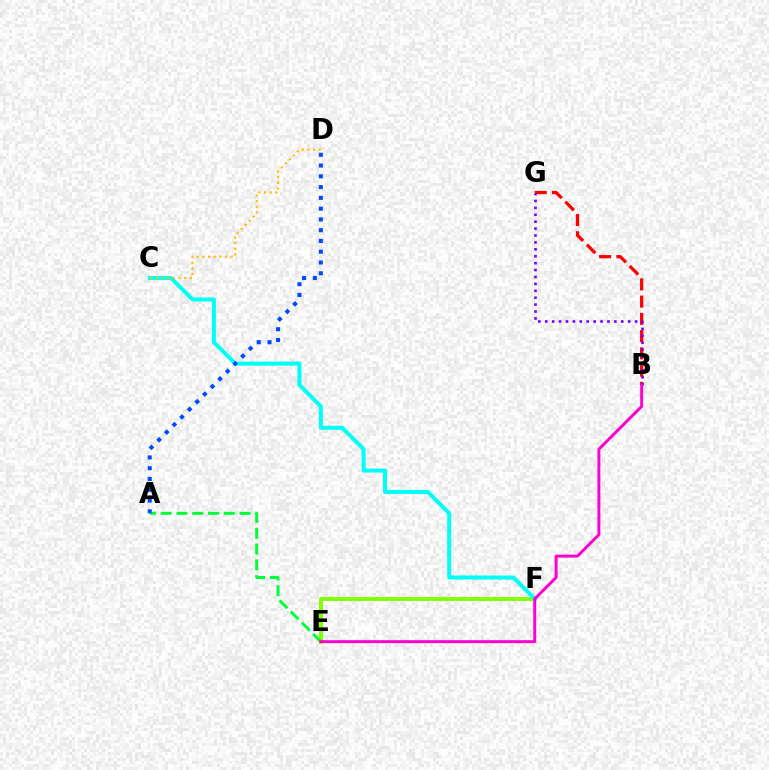{('E', 'F'): [{'color': '#84ff00', 'line_style': 'solid', 'thickness': 2.81}], ('A', 'E'): [{'color': '#00ff39', 'line_style': 'dashed', 'thickness': 2.14}], ('B', 'G'): [{'color': '#ff0000', 'line_style': 'dashed', 'thickness': 2.34}, {'color': '#7200ff', 'line_style': 'dotted', 'thickness': 1.88}], ('C', 'F'): [{'color': '#00fff6', 'line_style': 'solid', 'thickness': 2.89}], ('C', 'D'): [{'color': '#ffbd00', 'line_style': 'dotted', 'thickness': 1.54}], ('A', 'D'): [{'color': '#004bff', 'line_style': 'dotted', 'thickness': 2.93}], ('B', 'E'): [{'color': '#ff00cf', 'line_style': 'solid', 'thickness': 2.12}]}